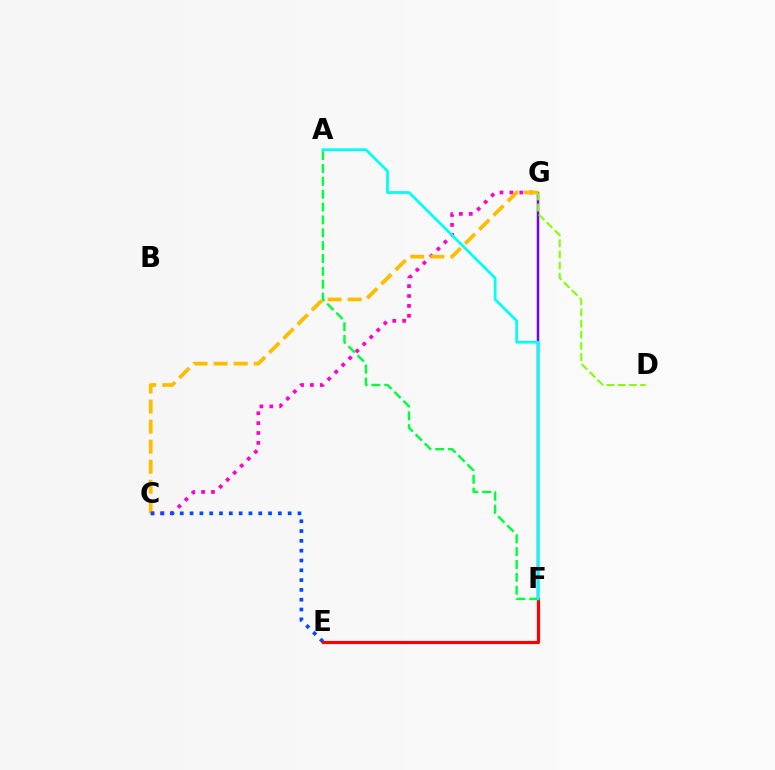{('F', 'G'): [{'color': '#7200ff', 'line_style': 'solid', 'thickness': 1.79}], ('C', 'G'): [{'color': '#ff00cf', 'line_style': 'dotted', 'thickness': 2.69}, {'color': '#ffbd00', 'line_style': 'dashed', 'thickness': 2.72}], ('C', 'E'): [{'color': '#004bff', 'line_style': 'dotted', 'thickness': 2.67}], ('A', 'F'): [{'color': '#00ff39', 'line_style': 'dashed', 'thickness': 1.75}, {'color': '#00fff6', 'line_style': 'solid', 'thickness': 1.98}], ('D', 'G'): [{'color': '#84ff00', 'line_style': 'dashed', 'thickness': 1.52}], ('E', 'F'): [{'color': '#ff0000', 'line_style': 'solid', 'thickness': 2.29}]}